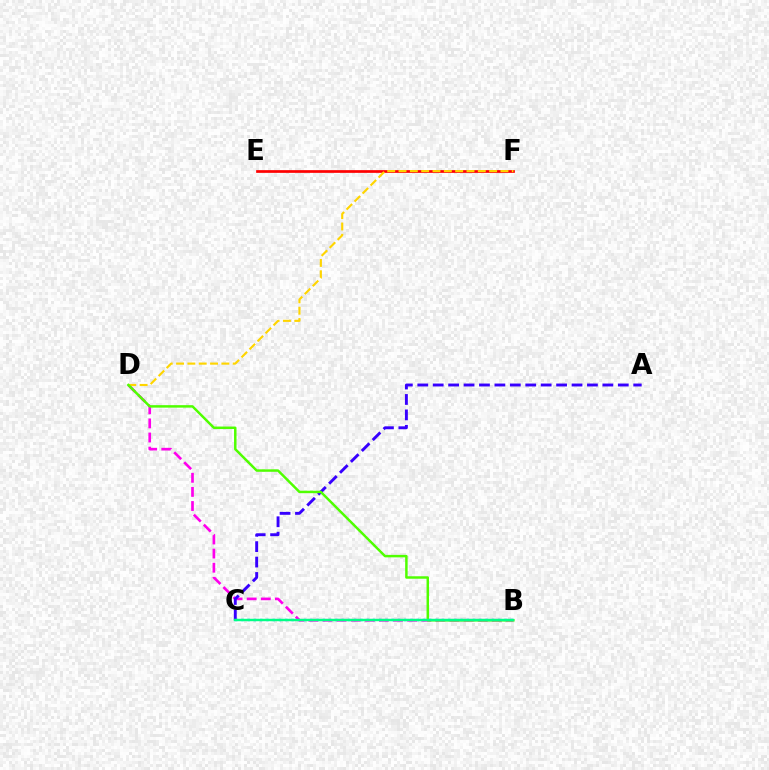{('B', 'C'): [{'color': '#009eff', 'line_style': 'dotted', 'thickness': 1.7}, {'color': '#00ff86', 'line_style': 'solid', 'thickness': 1.75}], ('E', 'F'): [{'color': '#ff0000', 'line_style': 'solid', 'thickness': 1.95}], ('B', 'D'): [{'color': '#ff00ed', 'line_style': 'dashed', 'thickness': 1.92}, {'color': '#4fff00', 'line_style': 'solid', 'thickness': 1.78}], ('A', 'C'): [{'color': '#3700ff', 'line_style': 'dashed', 'thickness': 2.1}], ('D', 'F'): [{'color': '#ffd500', 'line_style': 'dashed', 'thickness': 1.54}]}